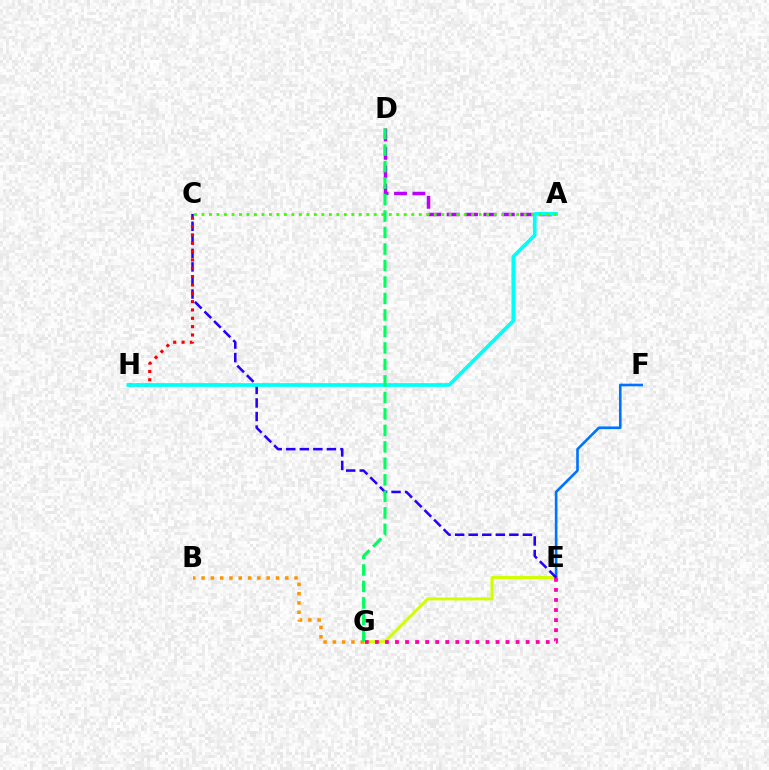{('E', 'G'): [{'color': '#d1ff00', 'line_style': 'solid', 'thickness': 2.14}, {'color': '#ff00ac', 'line_style': 'dotted', 'thickness': 2.73}], ('E', 'F'): [{'color': '#0074ff', 'line_style': 'solid', 'thickness': 1.9}], ('C', 'E'): [{'color': '#2500ff', 'line_style': 'dashed', 'thickness': 1.84}], ('B', 'G'): [{'color': '#ff9400', 'line_style': 'dotted', 'thickness': 2.53}], ('C', 'H'): [{'color': '#ff0000', 'line_style': 'dotted', 'thickness': 2.27}], ('A', 'D'): [{'color': '#b900ff', 'line_style': 'dashed', 'thickness': 2.5}], ('A', 'H'): [{'color': '#00fff6', 'line_style': 'solid', 'thickness': 2.69}], ('A', 'C'): [{'color': '#3dff00', 'line_style': 'dotted', 'thickness': 2.04}], ('D', 'G'): [{'color': '#00ff5c', 'line_style': 'dashed', 'thickness': 2.24}]}